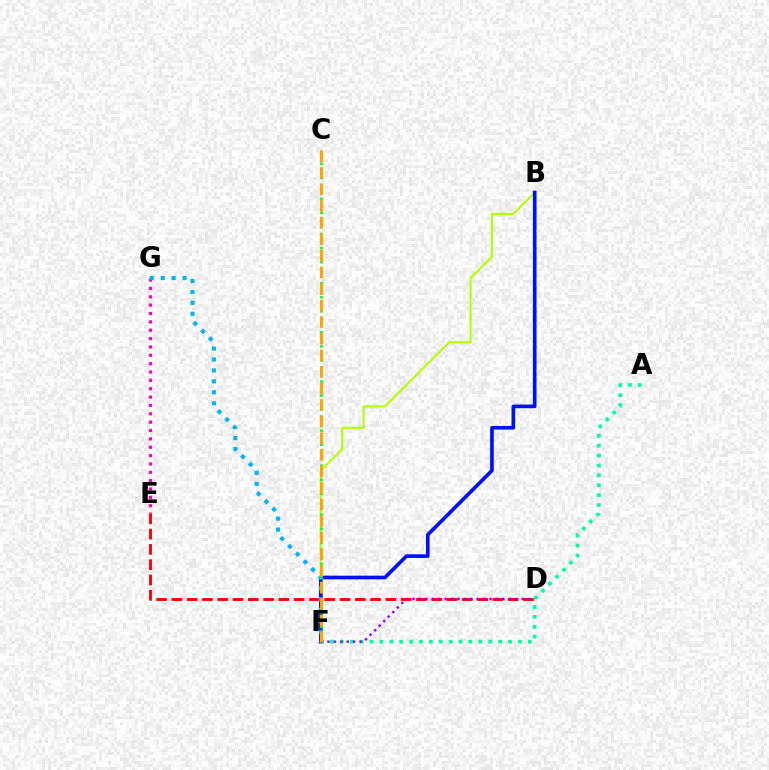{('E', 'G'): [{'color': '#ff00bd', 'line_style': 'dotted', 'thickness': 2.27}], ('B', 'F'): [{'color': '#b3ff00', 'line_style': 'solid', 'thickness': 1.52}, {'color': '#0010ff', 'line_style': 'solid', 'thickness': 2.64}], ('D', 'E'): [{'color': '#ff0000', 'line_style': 'dashed', 'thickness': 2.08}], ('F', 'G'): [{'color': '#00b5ff', 'line_style': 'dotted', 'thickness': 2.97}], ('C', 'F'): [{'color': '#08ff00', 'line_style': 'dotted', 'thickness': 1.91}, {'color': '#ffa500', 'line_style': 'dashed', 'thickness': 2.25}], ('A', 'F'): [{'color': '#00ff9d', 'line_style': 'dotted', 'thickness': 2.69}], ('D', 'F'): [{'color': '#9b00ff', 'line_style': 'dotted', 'thickness': 1.74}]}